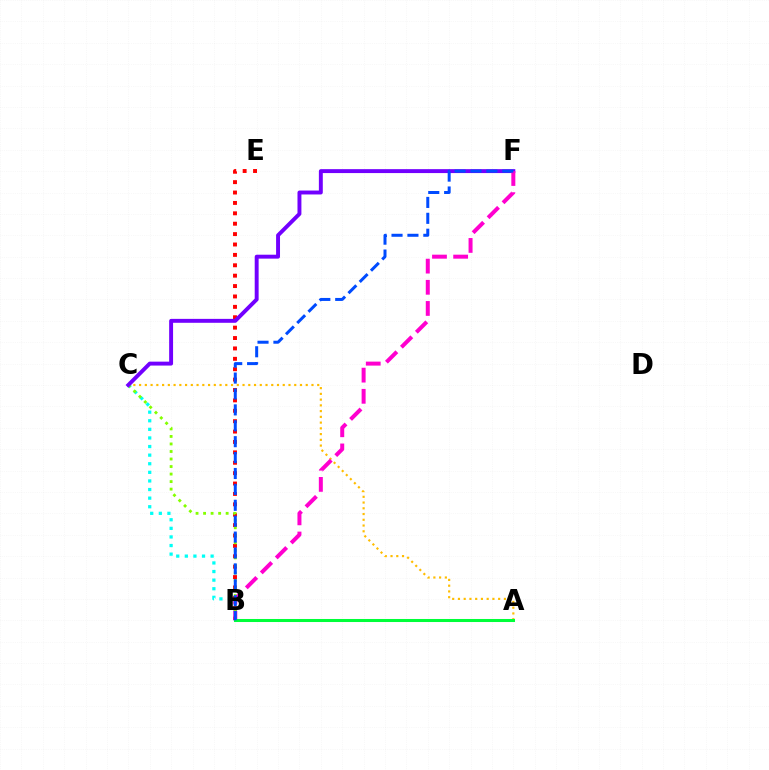{('B', 'C'): [{'color': '#00fff6', 'line_style': 'dotted', 'thickness': 2.34}, {'color': '#84ff00', 'line_style': 'dotted', 'thickness': 2.04}], ('A', 'C'): [{'color': '#ffbd00', 'line_style': 'dotted', 'thickness': 1.56}], ('B', 'E'): [{'color': '#ff0000', 'line_style': 'dotted', 'thickness': 2.82}], ('C', 'F'): [{'color': '#7200ff', 'line_style': 'solid', 'thickness': 2.82}], ('B', 'F'): [{'color': '#ff00cf', 'line_style': 'dashed', 'thickness': 2.87}, {'color': '#004bff', 'line_style': 'dashed', 'thickness': 2.16}], ('A', 'B'): [{'color': '#00ff39', 'line_style': 'solid', 'thickness': 2.19}]}